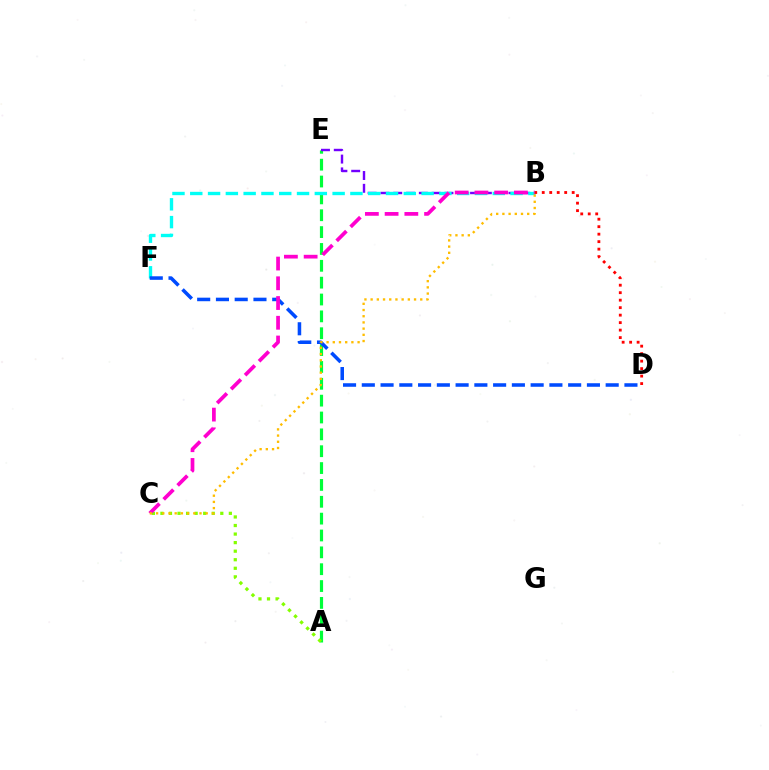{('A', 'E'): [{'color': '#00ff39', 'line_style': 'dashed', 'thickness': 2.29}], ('A', 'C'): [{'color': '#84ff00', 'line_style': 'dotted', 'thickness': 2.32}], ('B', 'E'): [{'color': '#7200ff', 'line_style': 'dashed', 'thickness': 1.74}], ('B', 'F'): [{'color': '#00fff6', 'line_style': 'dashed', 'thickness': 2.42}], ('D', 'F'): [{'color': '#004bff', 'line_style': 'dashed', 'thickness': 2.55}], ('B', 'C'): [{'color': '#ff00cf', 'line_style': 'dashed', 'thickness': 2.68}, {'color': '#ffbd00', 'line_style': 'dotted', 'thickness': 1.69}], ('B', 'D'): [{'color': '#ff0000', 'line_style': 'dotted', 'thickness': 2.03}]}